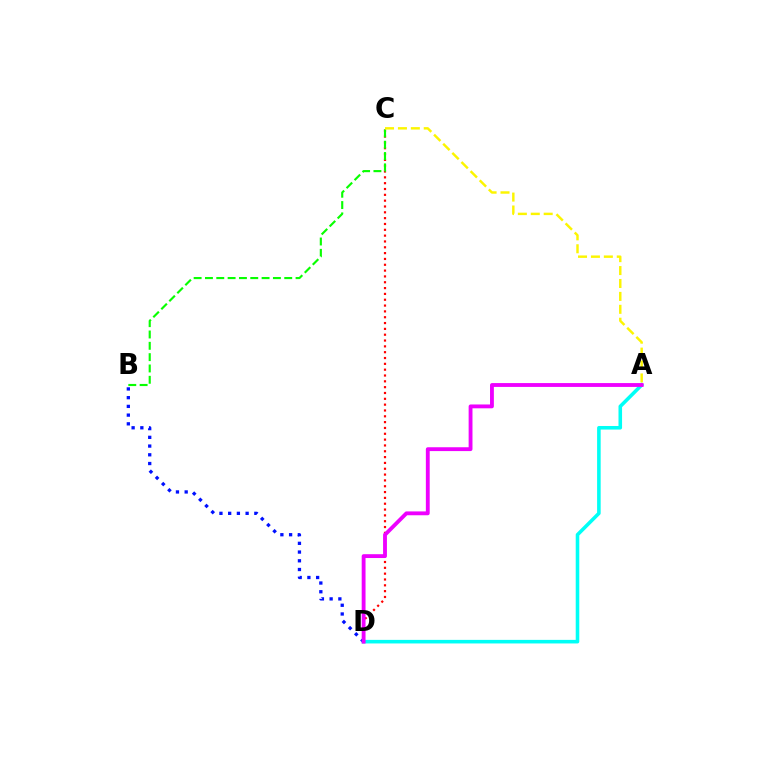{('C', 'D'): [{'color': '#ff0000', 'line_style': 'dotted', 'thickness': 1.58}], ('B', 'C'): [{'color': '#08ff00', 'line_style': 'dashed', 'thickness': 1.54}], ('A', 'C'): [{'color': '#fcf500', 'line_style': 'dashed', 'thickness': 1.75}], ('B', 'D'): [{'color': '#0010ff', 'line_style': 'dotted', 'thickness': 2.37}], ('A', 'D'): [{'color': '#00fff6', 'line_style': 'solid', 'thickness': 2.57}, {'color': '#ee00ff', 'line_style': 'solid', 'thickness': 2.77}]}